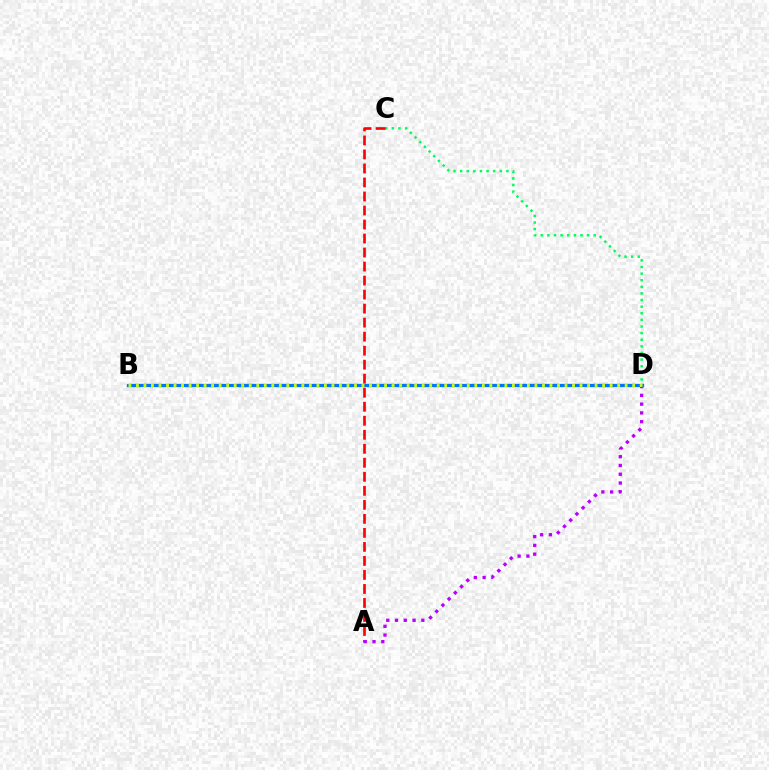{('C', 'D'): [{'color': '#00ff5c', 'line_style': 'dotted', 'thickness': 1.8}], ('A', 'C'): [{'color': '#ff0000', 'line_style': 'dashed', 'thickness': 1.9}], ('A', 'D'): [{'color': '#b900ff', 'line_style': 'dotted', 'thickness': 2.38}], ('B', 'D'): [{'color': '#0074ff', 'line_style': 'solid', 'thickness': 2.38}, {'color': '#d1ff00', 'line_style': 'dotted', 'thickness': 2.04}]}